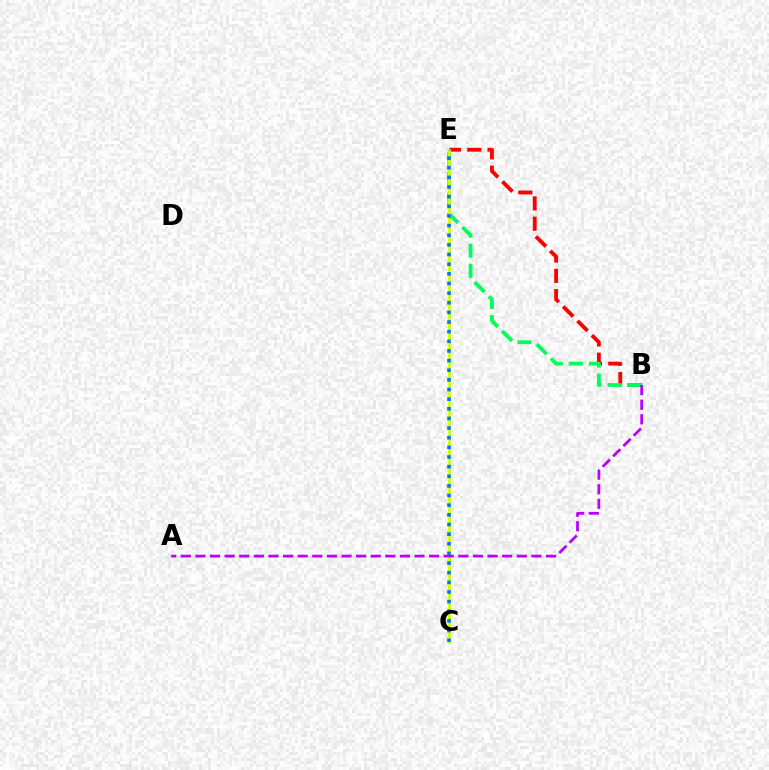{('B', 'E'): [{'color': '#ff0000', 'line_style': 'dashed', 'thickness': 2.76}, {'color': '#00ff5c', 'line_style': 'dashed', 'thickness': 2.73}], ('C', 'E'): [{'color': '#d1ff00', 'line_style': 'solid', 'thickness': 2.01}, {'color': '#0074ff', 'line_style': 'dotted', 'thickness': 2.62}], ('A', 'B'): [{'color': '#b900ff', 'line_style': 'dashed', 'thickness': 1.98}]}